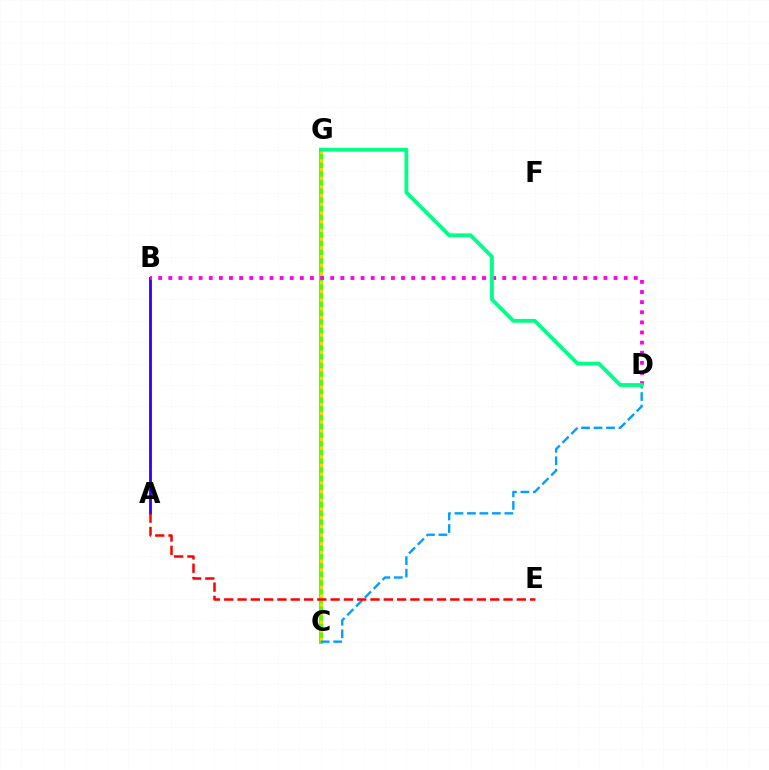{('C', 'G'): [{'color': '#4fff00', 'line_style': 'solid', 'thickness': 2.95}, {'color': '#ffd500', 'line_style': 'dotted', 'thickness': 2.36}], ('A', 'B'): [{'color': '#3700ff', 'line_style': 'solid', 'thickness': 2.05}], ('C', 'D'): [{'color': '#009eff', 'line_style': 'dashed', 'thickness': 1.69}], ('A', 'E'): [{'color': '#ff0000', 'line_style': 'dashed', 'thickness': 1.81}], ('B', 'D'): [{'color': '#ff00ed', 'line_style': 'dotted', 'thickness': 2.75}], ('D', 'G'): [{'color': '#00ff86', 'line_style': 'solid', 'thickness': 2.74}]}